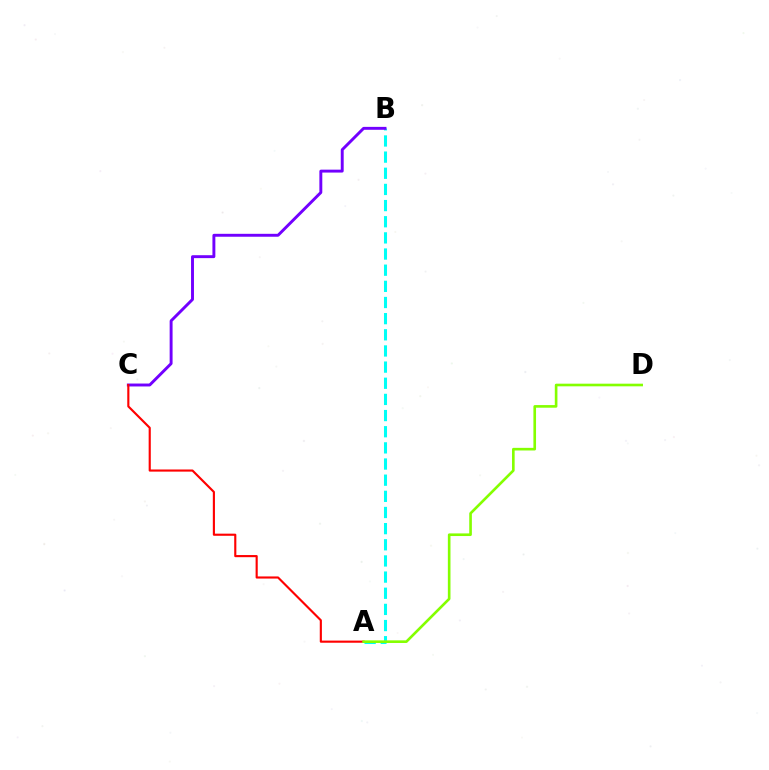{('A', 'B'): [{'color': '#00fff6', 'line_style': 'dashed', 'thickness': 2.19}], ('B', 'C'): [{'color': '#7200ff', 'line_style': 'solid', 'thickness': 2.1}], ('A', 'C'): [{'color': '#ff0000', 'line_style': 'solid', 'thickness': 1.54}], ('A', 'D'): [{'color': '#84ff00', 'line_style': 'solid', 'thickness': 1.89}]}